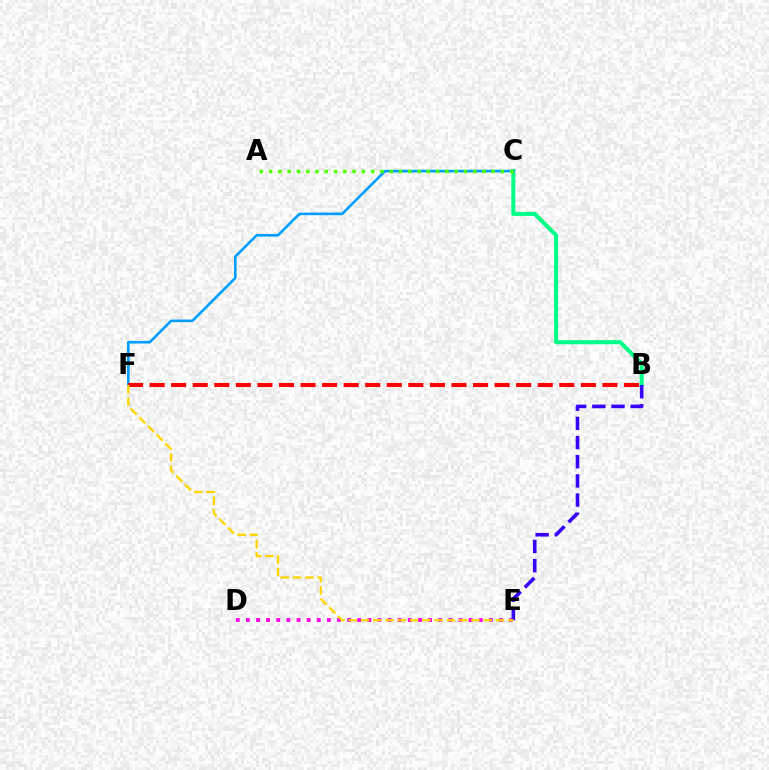{('B', 'C'): [{'color': '#00ff86', 'line_style': 'solid', 'thickness': 2.9}], ('C', 'F'): [{'color': '#009eff', 'line_style': 'solid', 'thickness': 1.88}], ('D', 'E'): [{'color': '#ff00ed', 'line_style': 'dotted', 'thickness': 2.75}], ('A', 'C'): [{'color': '#4fff00', 'line_style': 'dotted', 'thickness': 2.52}], ('B', 'E'): [{'color': '#3700ff', 'line_style': 'dashed', 'thickness': 2.6}], ('B', 'F'): [{'color': '#ff0000', 'line_style': 'dashed', 'thickness': 2.93}], ('E', 'F'): [{'color': '#ffd500', 'line_style': 'dashed', 'thickness': 1.67}]}